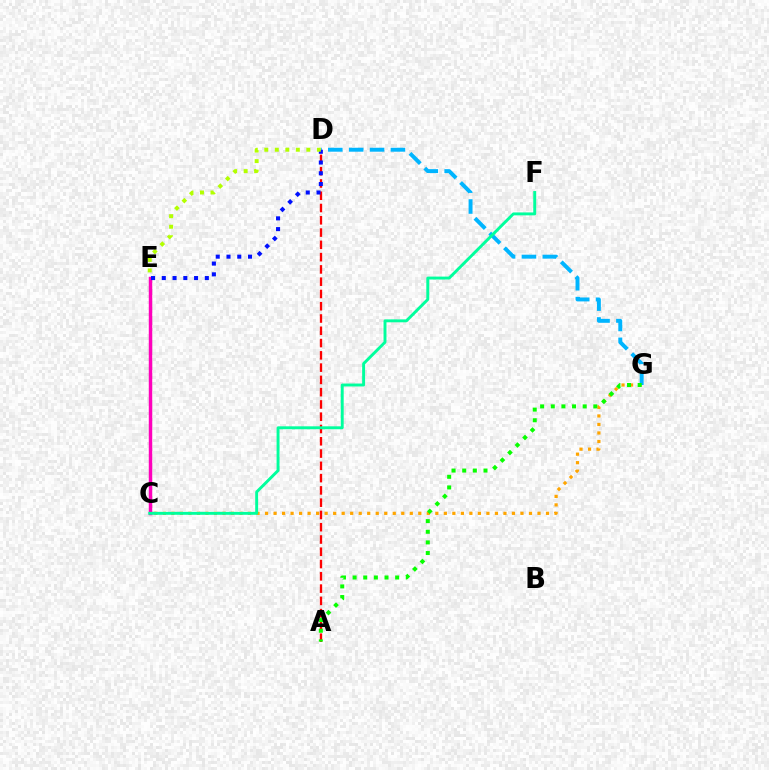{('C', 'G'): [{'color': '#ffa500', 'line_style': 'dotted', 'thickness': 2.31}], ('C', 'E'): [{'color': '#9b00ff', 'line_style': 'solid', 'thickness': 2.0}, {'color': '#ff00bd', 'line_style': 'solid', 'thickness': 2.49}], ('D', 'G'): [{'color': '#00b5ff', 'line_style': 'dashed', 'thickness': 2.84}], ('A', 'D'): [{'color': '#ff0000', 'line_style': 'dashed', 'thickness': 1.67}], ('D', 'E'): [{'color': '#0010ff', 'line_style': 'dotted', 'thickness': 2.92}, {'color': '#b3ff00', 'line_style': 'dotted', 'thickness': 2.86}], ('C', 'F'): [{'color': '#00ff9d', 'line_style': 'solid', 'thickness': 2.1}], ('A', 'G'): [{'color': '#08ff00', 'line_style': 'dotted', 'thickness': 2.89}]}